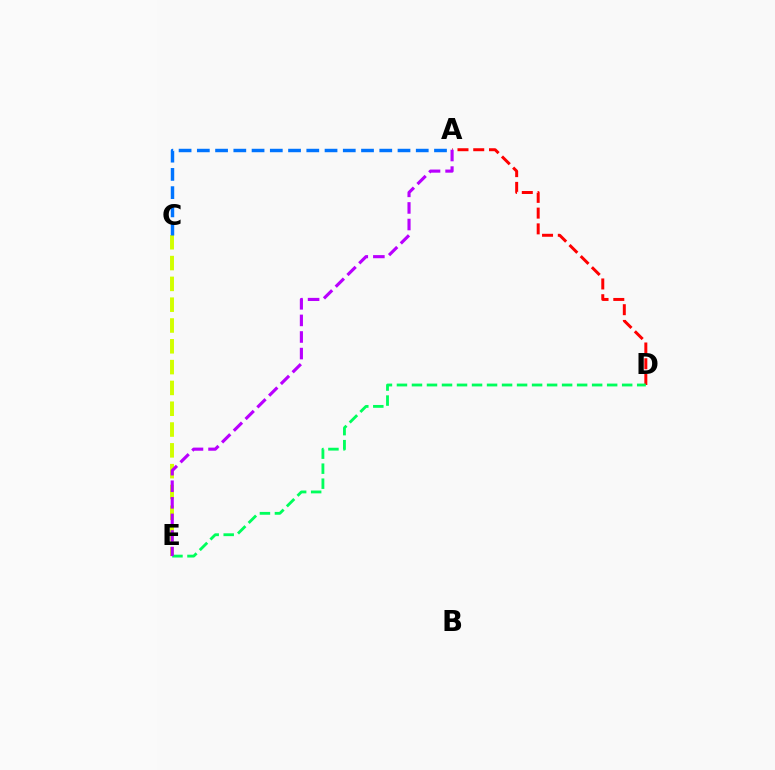{('A', 'D'): [{'color': '#ff0000', 'line_style': 'dashed', 'thickness': 2.14}], ('C', 'E'): [{'color': '#d1ff00', 'line_style': 'dashed', 'thickness': 2.83}], ('D', 'E'): [{'color': '#00ff5c', 'line_style': 'dashed', 'thickness': 2.04}], ('A', 'C'): [{'color': '#0074ff', 'line_style': 'dashed', 'thickness': 2.48}], ('A', 'E'): [{'color': '#b900ff', 'line_style': 'dashed', 'thickness': 2.25}]}